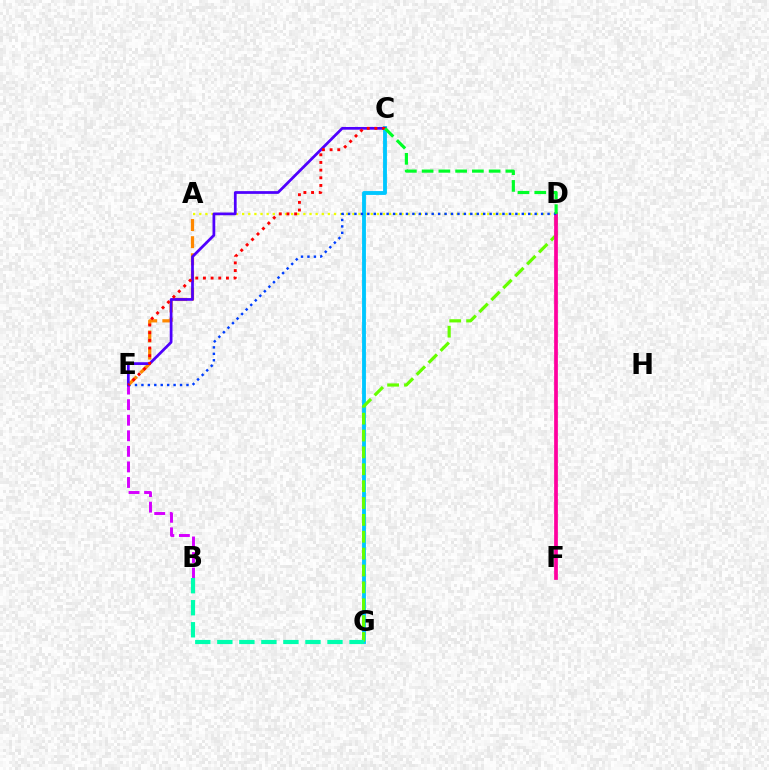{('A', 'D'): [{'color': '#eeff00', 'line_style': 'dotted', 'thickness': 1.66}], ('C', 'G'): [{'color': '#00c7ff', 'line_style': 'solid', 'thickness': 2.77}], ('D', 'G'): [{'color': '#66ff00', 'line_style': 'dashed', 'thickness': 2.29}], ('D', 'F'): [{'color': '#ff00a0', 'line_style': 'solid', 'thickness': 2.68}], ('B', 'E'): [{'color': '#d600ff', 'line_style': 'dashed', 'thickness': 2.11}], ('D', 'E'): [{'color': '#003fff', 'line_style': 'dotted', 'thickness': 1.75}], ('A', 'E'): [{'color': '#ff8800', 'line_style': 'dashed', 'thickness': 2.33}], ('C', 'E'): [{'color': '#4f00ff', 'line_style': 'solid', 'thickness': 1.97}, {'color': '#ff0000', 'line_style': 'dotted', 'thickness': 2.08}], ('B', 'G'): [{'color': '#00ffaf', 'line_style': 'dashed', 'thickness': 2.99}], ('C', 'D'): [{'color': '#00ff27', 'line_style': 'dashed', 'thickness': 2.28}]}